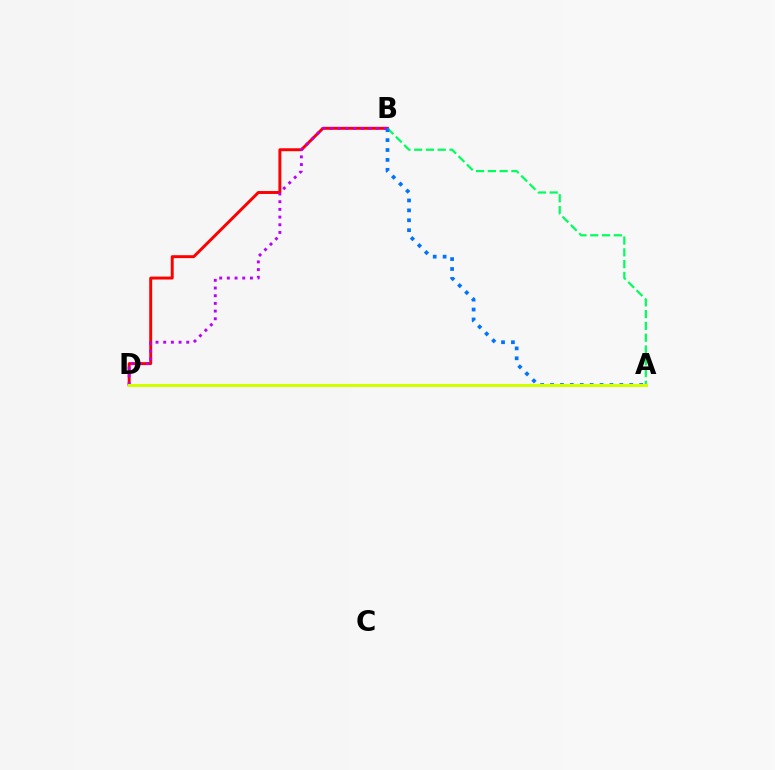{('B', 'D'): [{'color': '#ff0000', 'line_style': 'solid', 'thickness': 2.12}, {'color': '#b900ff', 'line_style': 'dotted', 'thickness': 2.09}], ('A', 'B'): [{'color': '#00ff5c', 'line_style': 'dashed', 'thickness': 1.6}, {'color': '#0074ff', 'line_style': 'dotted', 'thickness': 2.69}], ('A', 'D'): [{'color': '#d1ff00', 'line_style': 'solid', 'thickness': 2.2}]}